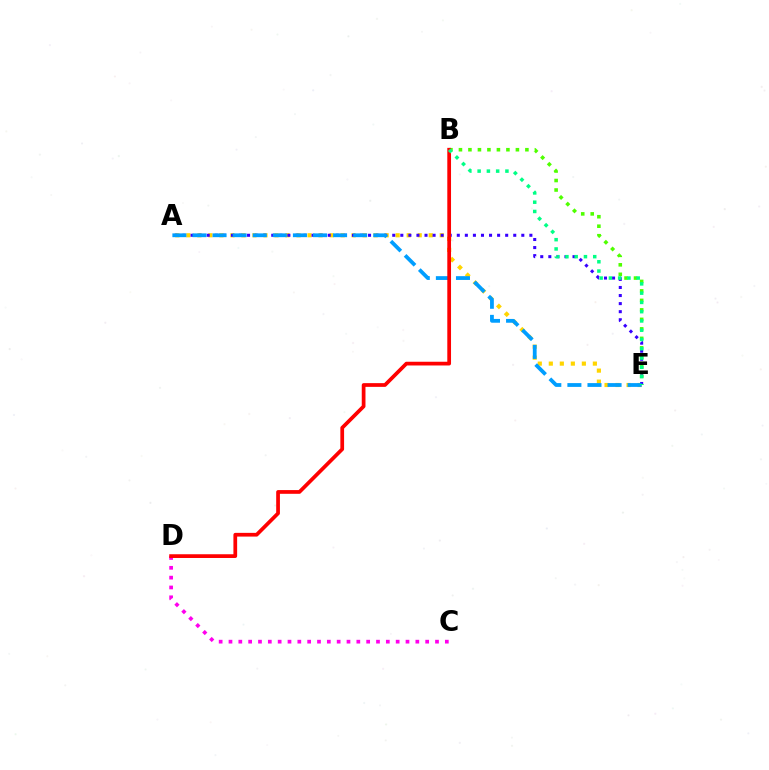{('A', 'E'): [{'color': '#ffd500', 'line_style': 'dotted', 'thickness': 2.99}, {'color': '#3700ff', 'line_style': 'dotted', 'thickness': 2.19}, {'color': '#009eff', 'line_style': 'dashed', 'thickness': 2.73}], ('C', 'D'): [{'color': '#ff00ed', 'line_style': 'dotted', 'thickness': 2.67}], ('B', 'E'): [{'color': '#4fff00', 'line_style': 'dotted', 'thickness': 2.58}, {'color': '#00ff86', 'line_style': 'dotted', 'thickness': 2.52}], ('B', 'D'): [{'color': '#ff0000', 'line_style': 'solid', 'thickness': 2.68}]}